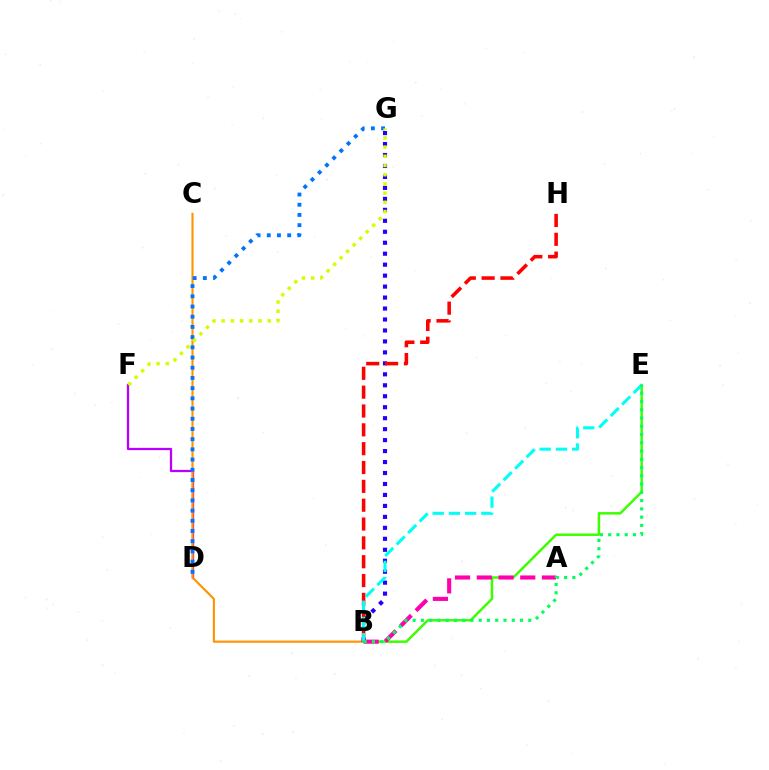{('B', 'E'): [{'color': '#3dff00', 'line_style': 'solid', 'thickness': 1.8}, {'color': '#00fff6', 'line_style': 'dashed', 'thickness': 2.21}, {'color': '#00ff5c', 'line_style': 'dotted', 'thickness': 2.24}], ('D', 'F'): [{'color': '#b900ff', 'line_style': 'solid', 'thickness': 1.64}], ('B', 'C'): [{'color': '#ff9400', 'line_style': 'solid', 'thickness': 1.54}], ('A', 'B'): [{'color': '#ff00ac', 'line_style': 'dashed', 'thickness': 2.95}], ('B', 'G'): [{'color': '#2500ff', 'line_style': 'dotted', 'thickness': 2.98}], ('D', 'G'): [{'color': '#0074ff', 'line_style': 'dotted', 'thickness': 2.77}], ('B', 'H'): [{'color': '#ff0000', 'line_style': 'dashed', 'thickness': 2.56}], ('F', 'G'): [{'color': '#d1ff00', 'line_style': 'dotted', 'thickness': 2.5}]}